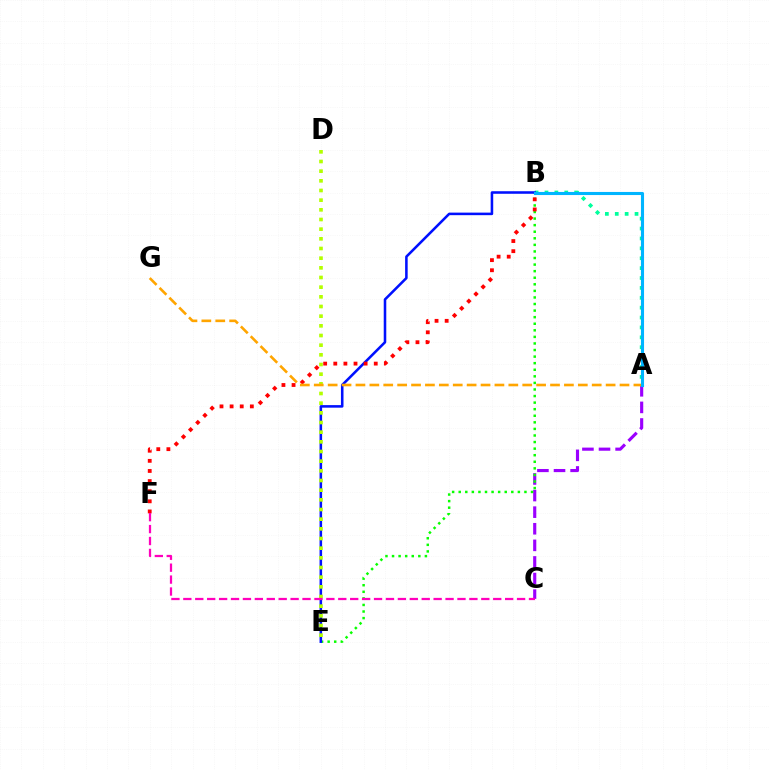{('A', 'C'): [{'color': '#9b00ff', 'line_style': 'dashed', 'thickness': 2.25}], ('B', 'E'): [{'color': '#08ff00', 'line_style': 'dotted', 'thickness': 1.79}, {'color': '#0010ff', 'line_style': 'solid', 'thickness': 1.84}], ('A', 'B'): [{'color': '#00ff9d', 'line_style': 'dotted', 'thickness': 2.69}, {'color': '#00b5ff', 'line_style': 'solid', 'thickness': 2.22}], ('D', 'E'): [{'color': '#b3ff00', 'line_style': 'dotted', 'thickness': 2.63}], ('B', 'F'): [{'color': '#ff0000', 'line_style': 'dotted', 'thickness': 2.75}], ('C', 'F'): [{'color': '#ff00bd', 'line_style': 'dashed', 'thickness': 1.62}], ('A', 'G'): [{'color': '#ffa500', 'line_style': 'dashed', 'thickness': 1.89}]}